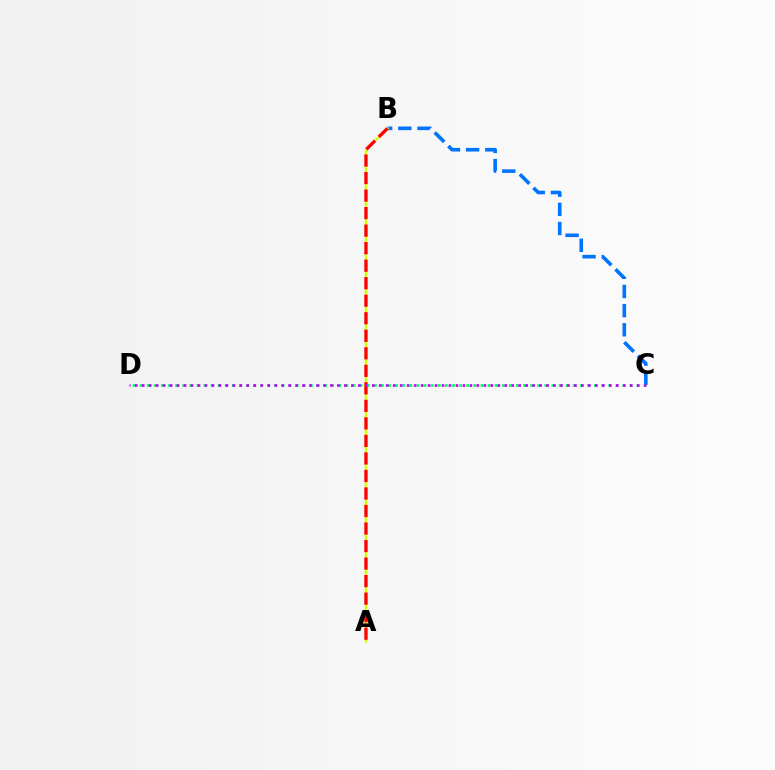{('B', 'C'): [{'color': '#0074ff', 'line_style': 'dashed', 'thickness': 2.6}], ('A', 'B'): [{'color': '#d1ff00', 'line_style': 'solid', 'thickness': 1.62}, {'color': '#ff0000', 'line_style': 'dashed', 'thickness': 2.38}], ('C', 'D'): [{'color': '#00ff5c', 'line_style': 'dotted', 'thickness': 1.93}, {'color': '#b900ff', 'line_style': 'dotted', 'thickness': 1.89}]}